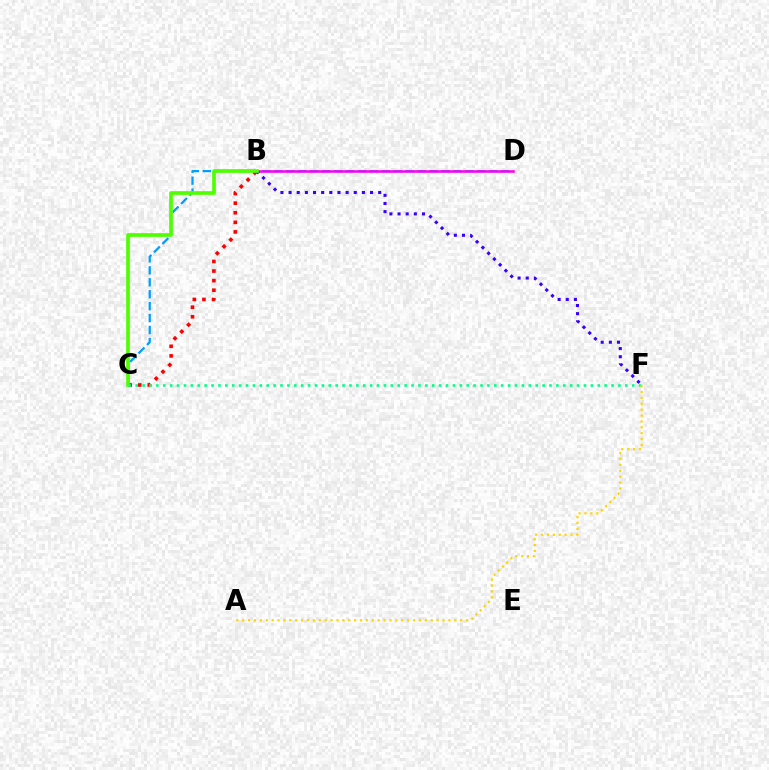{('C', 'D'): [{'color': '#009eff', 'line_style': 'dashed', 'thickness': 1.62}], ('B', 'D'): [{'color': '#ff00ed', 'line_style': 'solid', 'thickness': 1.84}], ('B', 'C'): [{'color': '#ff0000', 'line_style': 'dotted', 'thickness': 2.61}, {'color': '#4fff00', 'line_style': 'solid', 'thickness': 2.64}], ('B', 'F'): [{'color': '#3700ff', 'line_style': 'dotted', 'thickness': 2.21}], ('C', 'F'): [{'color': '#00ff86', 'line_style': 'dotted', 'thickness': 1.87}], ('A', 'F'): [{'color': '#ffd500', 'line_style': 'dotted', 'thickness': 1.6}]}